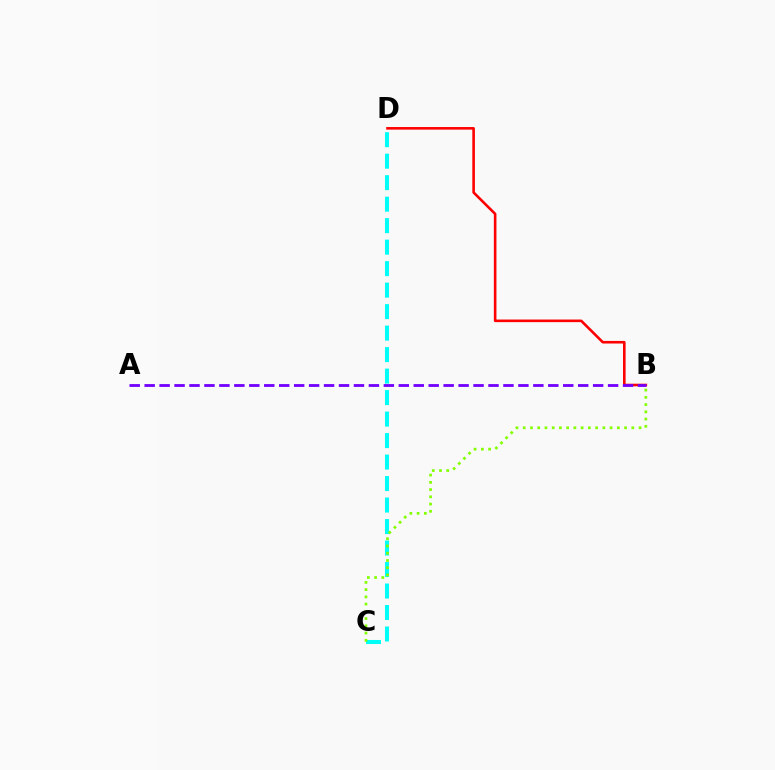{('C', 'D'): [{'color': '#00fff6', 'line_style': 'dashed', 'thickness': 2.92}], ('B', 'D'): [{'color': '#ff0000', 'line_style': 'solid', 'thickness': 1.87}], ('A', 'B'): [{'color': '#7200ff', 'line_style': 'dashed', 'thickness': 2.03}], ('B', 'C'): [{'color': '#84ff00', 'line_style': 'dotted', 'thickness': 1.97}]}